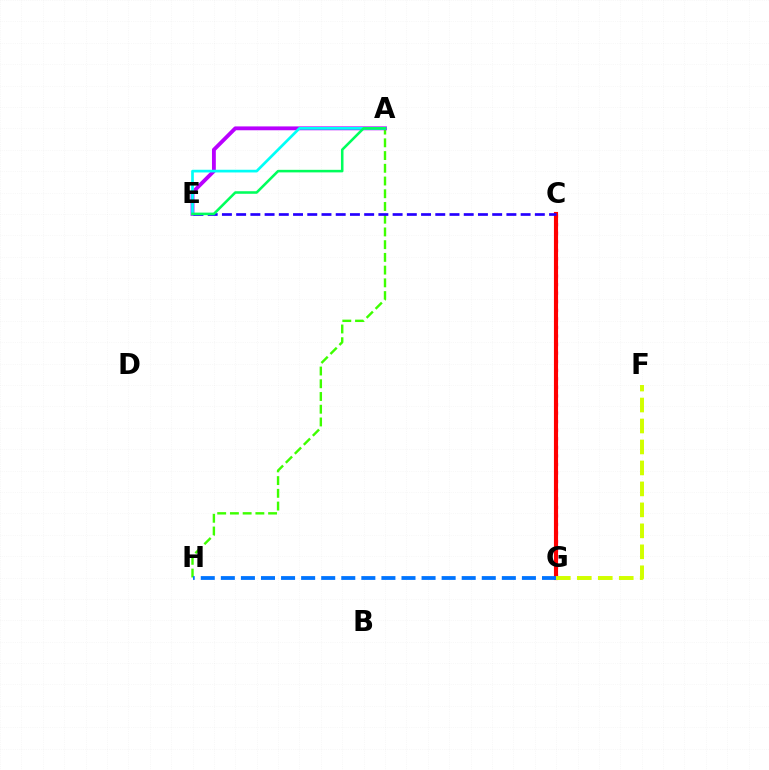{('A', 'H'): [{'color': '#3dff00', 'line_style': 'dashed', 'thickness': 1.73}], ('C', 'G'): [{'color': '#ff9400', 'line_style': 'solid', 'thickness': 2.81}, {'color': '#ff00ac', 'line_style': 'dotted', 'thickness': 2.33}, {'color': '#ff0000', 'line_style': 'solid', 'thickness': 2.96}], ('A', 'E'): [{'color': '#b900ff', 'line_style': 'solid', 'thickness': 2.77}, {'color': '#00fff6', 'line_style': 'solid', 'thickness': 1.94}, {'color': '#00ff5c', 'line_style': 'solid', 'thickness': 1.84}], ('C', 'E'): [{'color': '#2500ff', 'line_style': 'dashed', 'thickness': 1.93}], ('F', 'G'): [{'color': '#d1ff00', 'line_style': 'dashed', 'thickness': 2.85}], ('G', 'H'): [{'color': '#0074ff', 'line_style': 'dashed', 'thickness': 2.73}]}